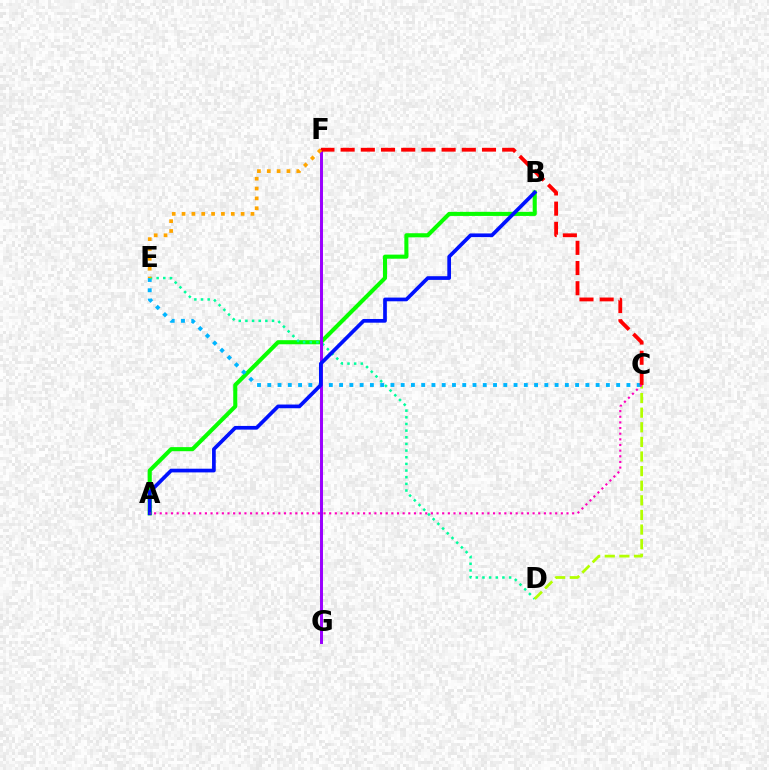{('A', 'B'): [{'color': '#08ff00', 'line_style': 'solid', 'thickness': 2.94}, {'color': '#0010ff', 'line_style': 'solid', 'thickness': 2.66}], ('C', 'E'): [{'color': '#00b5ff', 'line_style': 'dotted', 'thickness': 2.79}], ('D', 'E'): [{'color': '#00ff9d', 'line_style': 'dotted', 'thickness': 1.81}], ('F', 'G'): [{'color': '#9b00ff', 'line_style': 'solid', 'thickness': 2.14}], ('C', 'F'): [{'color': '#ff0000', 'line_style': 'dashed', 'thickness': 2.74}], ('C', 'D'): [{'color': '#b3ff00', 'line_style': 'dashed', 'thickness': 1.98}], ('A', 'C'): [{'color': '#ff00bd', 'line_style': 'dotted', 'thickness': 1.54}], ('E', 'F'): [{'color': '#ffa500', 'line_style': 'dotted', 'thickness': 2.68}]}